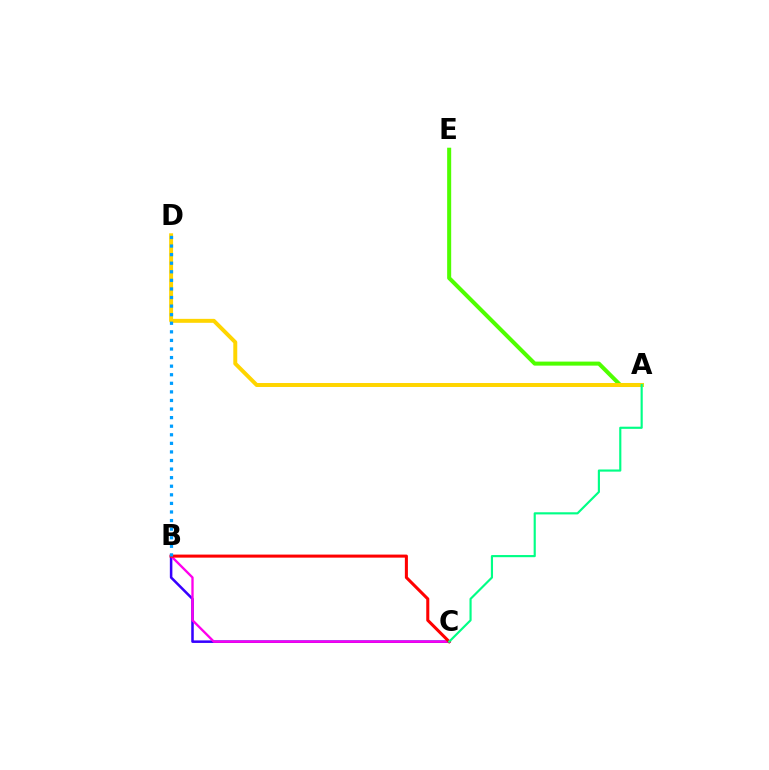{('B', 'C'): [{'color': '#3700ff', 'line_style': 'solid', 'thickness': 1.83}, {'color': '#ff00ed', 'line_style': 'solid', 'thickness': 1.68}, {'color': '#ff0000', 'line_style': 'solid', 'thickness': 2.2}], ('A', 'E'): [{'color': '#4fff00', 'line_style': 'solid', 'thickness': 2.9}], ('A', 'D'): [{'color': '#ffd500', 'line_style': 'solid', 'thickness': 2.85}], ('B', 'D'): [{'color': '#009eff', 'line_style': 'dotted', 'thickness': 2.33}], ('A', 'C'): [{'color': '#00ff86', 'line_style': 'solid', 'thickness': 1.55}]}